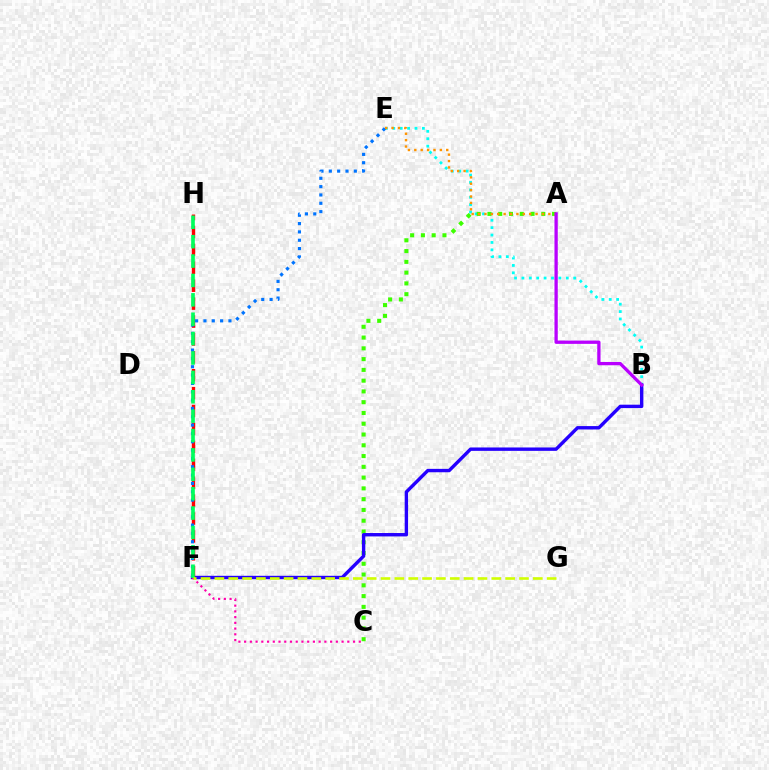{('B', 'E'): [{'color': '#00fff6', 'line_style': 'dotted', 'thickness': 2.01}], ('A', 'C'): [{'color': '#3dff00', 'line_style': 'dotted', 'thickness': 2.93}], ('B', 'F'): [{'color': '#2500ff', 'line_style': 'solid', 'thickness': 2.45}], ('F', 'H'): [{'color': '#ff0000', 'line_style': 'dashed', 'thickness': 2.43}, {'color': '#00ff5c', 'line_style': 'dashed', 'thickness': 2.63}], ('E', 'F'): [{'color': '#0074ff', 'line_style': 'dotted', 'thickness': 2.26}], ('A', 'E'): [{'color': '#ff9400', 'line_style': 'dotted', 'thickness': 1.74}], ('C', 'F'): [{'color': '#ff00ac', 'line_style': 'dotted', 'thickness': 1.56}], ('F', 'G'): [{'color': '#d1ff00', 'line_style': 'dashed', 'thickness': 1.88}], ('A', 'B'): [{'color': '#b900ff', 'line_style': 'solid', 'thickness': 2.37}]}